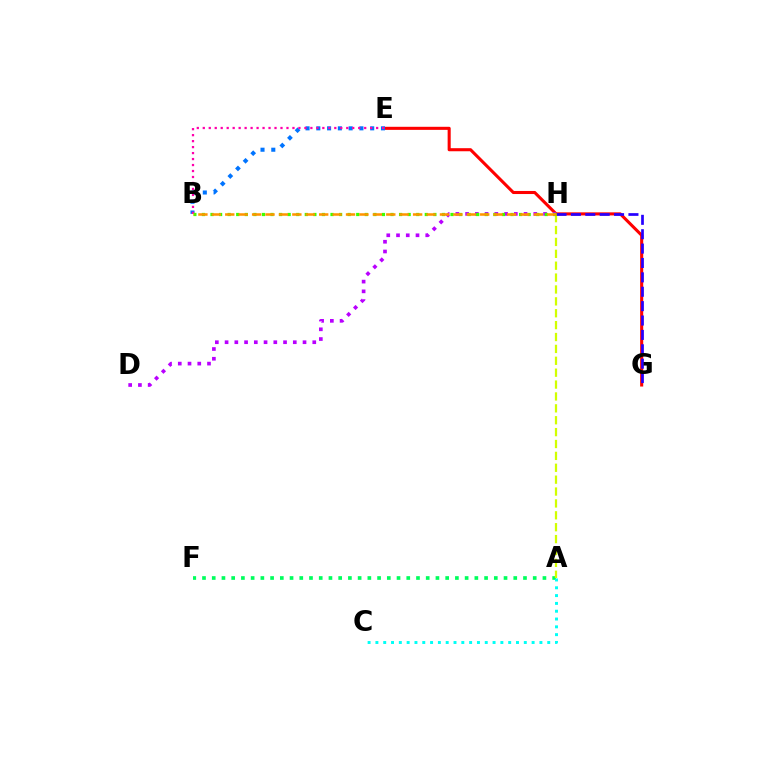{('E', 'G'): [{'color': '#ff0000', 'line_style': 'solid', 'thickness': 2.21}], ('B', 'E'): [{'color': '#0074ff', 'line_style': 'dotted', 'thickness': 2.93}, {'color': '#ff00ac', 'line_style': 'dotted', 'thickness': 1.62}], ('D', 'H'): [{'color': '#b900ff', 'line_style': 'dotted', 'thickness': 2.65}], ('A', 'F'): [{'color': '#00ff5c', 'line_style': 'dotted', 'thickness': 2.64}], ('A', 'H'): [{'color': '#d1ff00', 'line_style': 'dashed', 'thickness': 1.61}], ('G', 'H'): [{'color': '#2500ff', 'line_style': 'dashed', 'thickness': 1.95}], ('A', 'C'): [{'color': '#00fff6', 'line_style': 'dotted', 'thickness': 2.12}], ('B', 'H'): [{'color': '#3dff00', 'line_style': 'dotted', 'thickness': 2.33}, {'color': '#ff9400', 'line_style': 'dashed', 'thickness': 1.82}]}